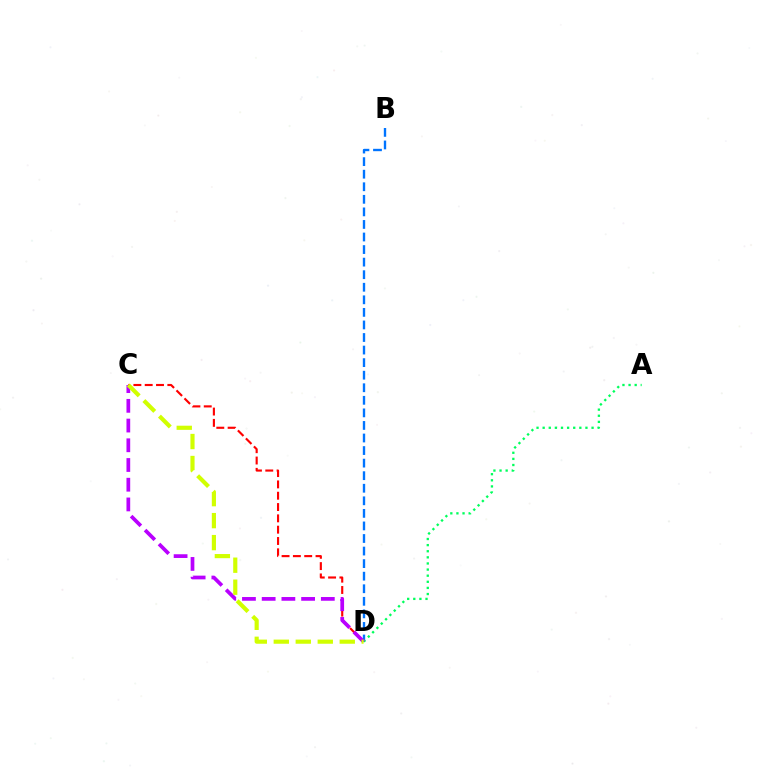{('B', 'D'): [{'color': '#0074ff', 'line_style': 'dashed', 'thickness': 1.71}], ('C', 'D'): [{'color': '#ff0000', 'line_style': 'dashed', 'thickness': 1.54}, {'color': '#b900ff', 'line_style': 'dashed', 'thickness': 2.68}, {'color': '#d1ff00', 'line_style': 'dashed', 'thickness': 2.99}], ('A', 'D'): [{'color': '#00ff5c', 'line_style': 'dotted', 'thickness': 1.66}]}